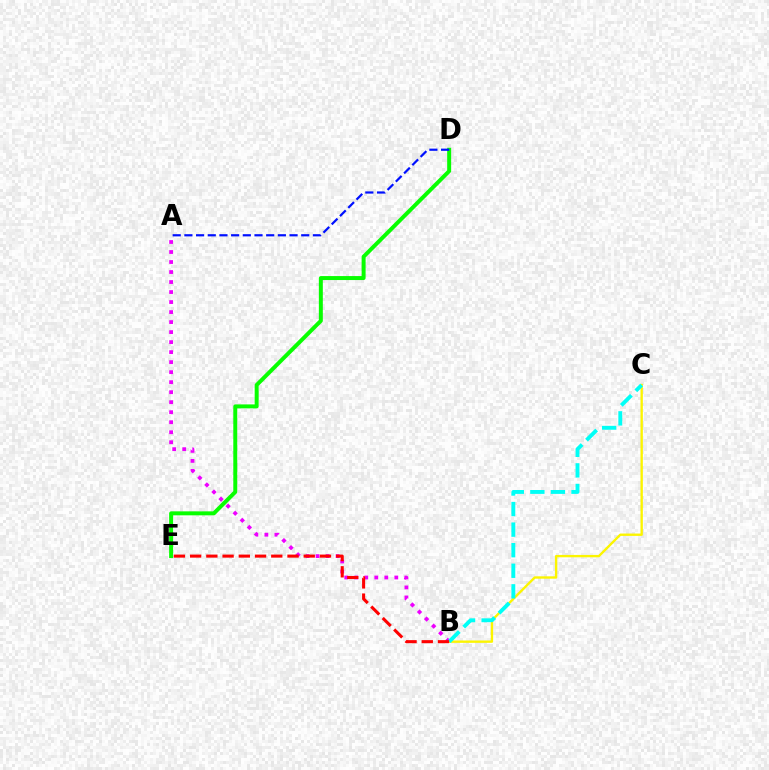{('A', 'B'): [{'color': '#ee00ff', 'line_style': 'dotted', 'thickness': 2.72}], ('B', 'C'): [{'color': '#fcf500', 'line_style': 'solid', 'thickness': 1.7}, {'color': '#00fff6', 'line_style': 'dashed', 'thickness': 2.79}], ('D', 'E'): [{'color': '#08ff00', 'line_style': 'solid', 'thickness': 2.86}], ('A', 'D'): [{'color': '#0010ff', 'line_style': 'dashed', 'thickness': 1.59}], ('B', 'E'): [{'color': '#ff0000', 'line_style': 'dashed', 'thickness': 2.2}]}